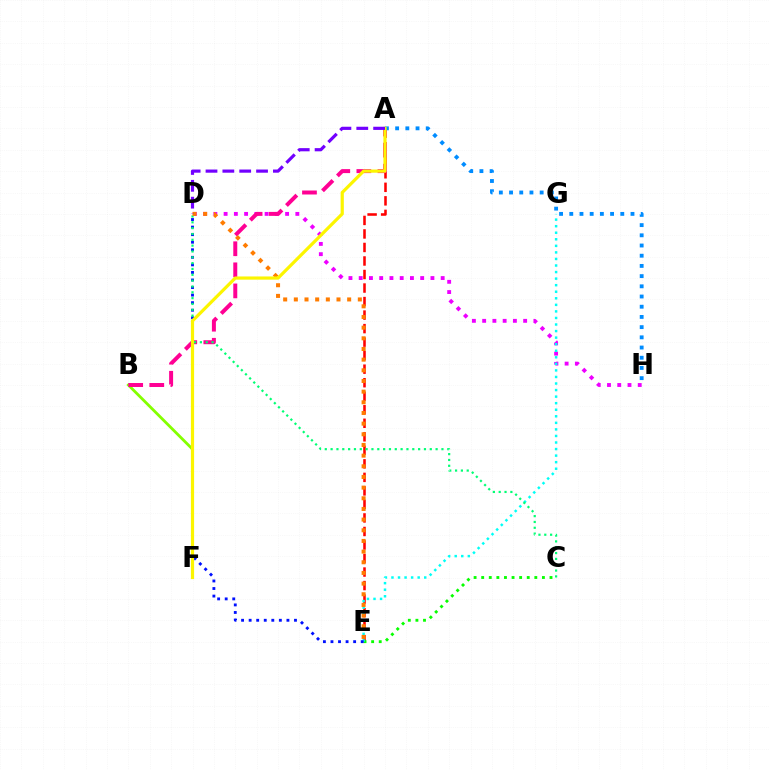{('A', 'E'): [{'color': '#ff0000', 'line_style': 'dashed', 'thickness': 1.84}], ('C', 'E'): [{'color': '#08ff00', 'line_style': 'dotted', 'thickness': 2.06}], ('B', 'F'): [{'color': '#84ff00', 'line_style': 'solid', 'thickness': 2.02}], ('D', 'H'): [{'color': '#ee00ff', 'line_style': 'dotted', 'thickness': 2.78}], ('A', 'B'): [{'color': '#ff0094', 'line_style': 'dashed', 'thickness': 2.86}], ('E', 'G'): [{'color': '#00fff6', 'line_style': 'dotted', 'thickness': 1.78}], ('D', 'E'): [{'color': '#0010ff', 'line_style': 'dotted', 'thickness': 2.05}, {'color': '#ff7c00', 'line_style': 'dotted', 'thickness': 2.9}], ('A', 'H'): [{'color': '#008cff', 'line_style': 'dotted', 'thickness': 2.77}], ('C', 'D'): [{'color': '#00ff74', 'line_style': 'dotted', 'thickness': 1.58}], ('A', 'F'): [{'color': '#fcf500', 'line_style': 'solid', 'thickness': 2.3}], ('A', 'D'): [{'color': '#7200ff', 'line_style': 'dashed', 'thickness': 2.29}]}